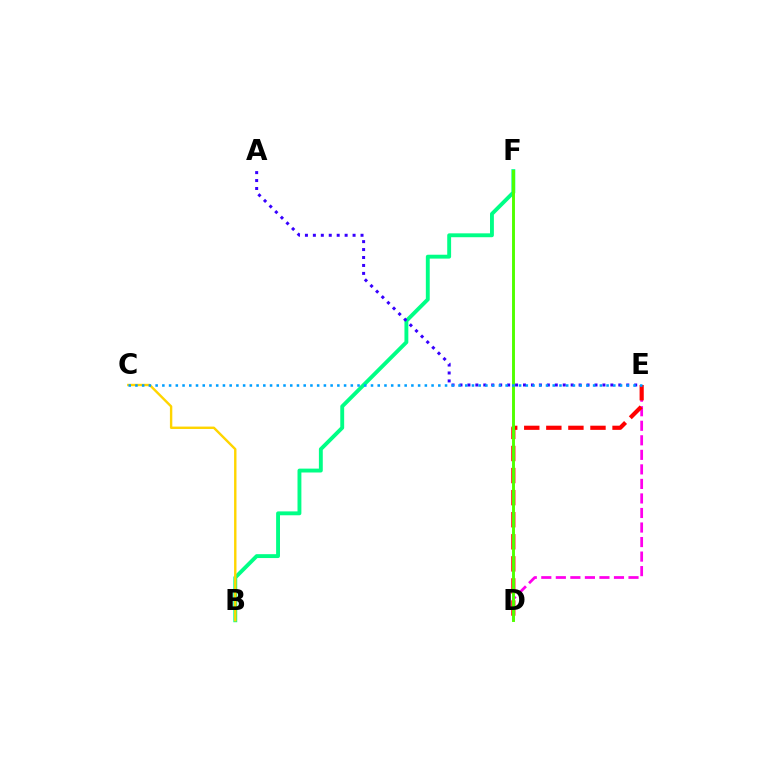{('B', 'F'): [{'color': '#00ff86', 'line_style': 'solid', 'thickness': 2.79}], ('B', 'C'): [{'color': '#ffd500', 'line_style': 'solid', 'thickness': 1.73}], ('D', 'E'): [{'color': '#ff00ed', 'line_style': 'dashed', 'thickness': 1.97}, {'color': '#ff0000', 'line_style': 'dashed', 'thickness': 3.0}], ('A', 'E'): [{'color': '#3700ff', 'line_style': 'dotted', 'thickness': 2.16}], ('D', 'F'): [{'color': '#4fff00', 'line_style': 'solid', 'thickness': 2.1}], ('C', 'E'): [{'color': '#009eff', 'line_style': 'dotted', 'thickness': 1.83}]}